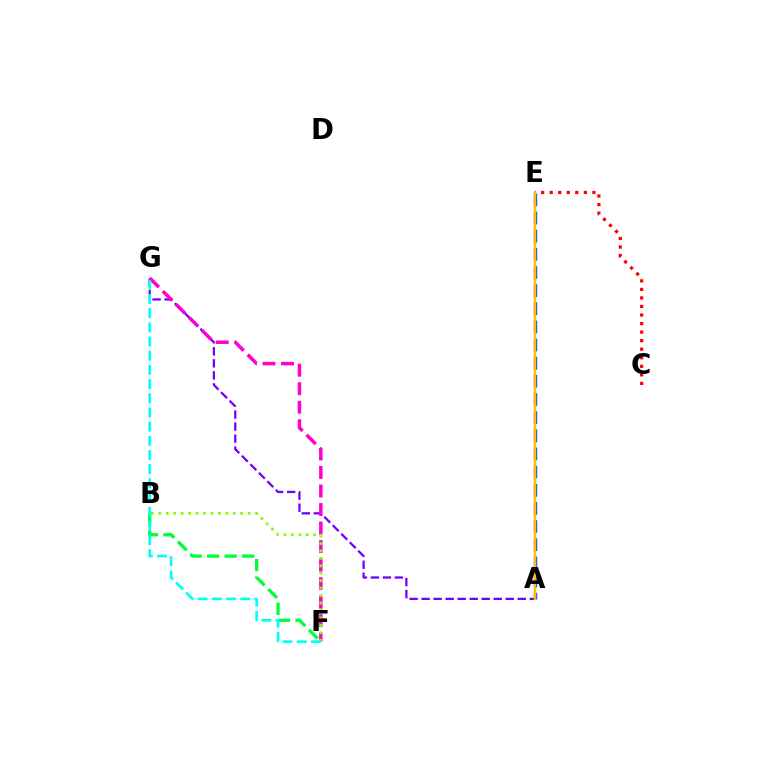{('A', 'G'): [{'color': '#7200ff', 'line_style': 'dashed', 'thickness': 1.63}], ('C', 'E'): [{'color': '#ff0000', 'line_style': 'dotted', 'thickness': 2.32}], ('F', 'G'): [{'color': '#ff00cf', 'line_style': 'dashed', 'thickness': 2.52}, {'color': '#00fff6', 'line_style': 'dashed', 'thickness': 1.93}], ('A', 'E'): [{'color': '#004bff', 'line_style': 'dashed', 'thickness': 2.47}, {'color': '#ffbd00', 'line_style': 'solid', 'thickness': 1.76}], ('B', 'F'): [{'color': '#00ff39', 'line_style': 'dashed', 'thickness': 2.38}, {'color': '#84ff00', 'line_style': 'dotted', 'thickness': 2.02}]}